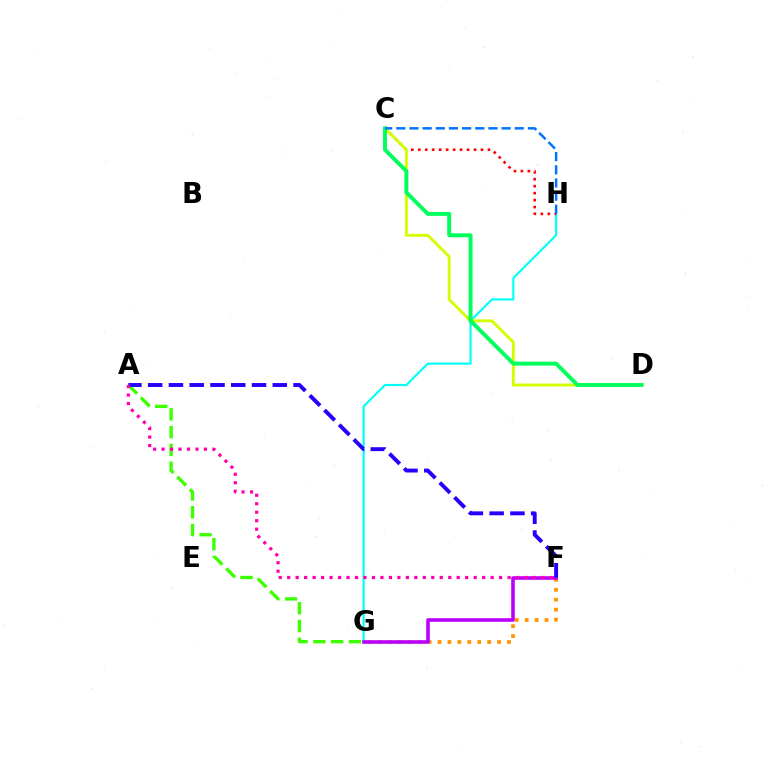{('F', 'G'): [{'color': '#ff9400', 'line_style': 'dotted', 'thickness': 2.7}, {'color': '#b900ff', 'line_style': 'solid', 'thickness': 2.58}], ('A', 'G'): [{'color': '#3dff00', 'line_style': 'dashed', 'thickness': 2.42}], ('G', 'H'): [{'color': '#00fff6', 'line_style': 'solid', 'thickness': 1.55}], ('A', 'F'): [{'color': '#2500ff', 'line_style': 'dashed', 'thickness': 2.82}, {'color': '#ff00ac', 'line_style': 'dotted', 'thickness': 2.3}], ('C', 'H'): [{'color': '#ff0000', 'line_style': 'dotted', 'thickness': 1.89}, {'color': '#0074ff', 'line_style': 'dashed', 'thickness': 1.79}], ('C', 'D'): [{'color': '#d1ff00', 'line_style': 'solid', 'thickness': 2.06}, {'color': '#00ff5c', 'line_style': 'solid', 'thickness': 2.82}]}